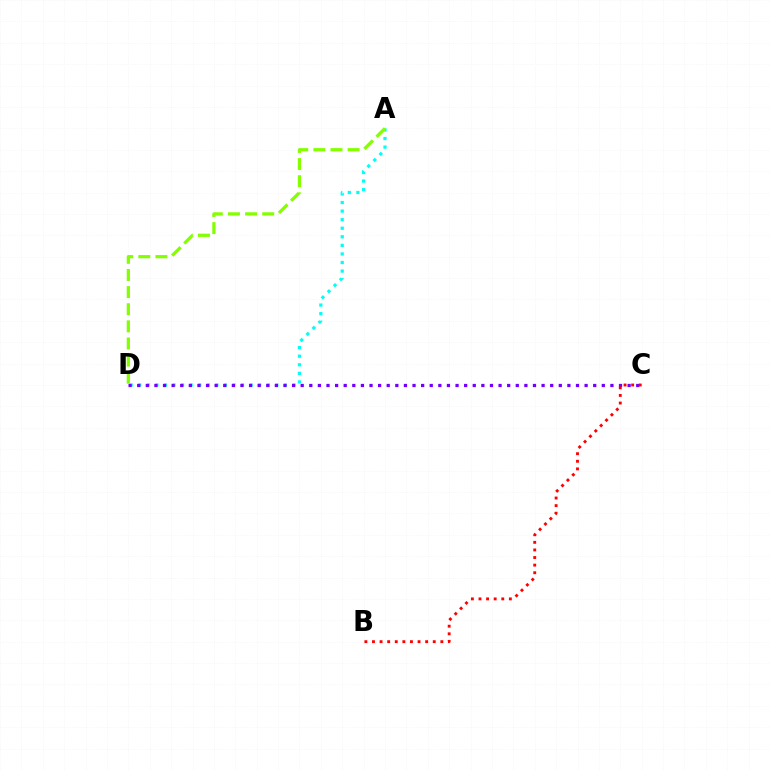{('A', 'D'): [{'color': '#00fff6', 'line_style': 'dotted', 'thickness': 2.33}, {'color': '#84ff00', 'line_style': 'dashed', 'thickness': 2.33}], ('C', 'D'): [{'color': '#7200ff', 'line_style': 'dotted', 'thickness': 2.34}], ('B', 'C'): [{'color': '#ff0000', 'line_style': 'dotted', 'thickness': 2.06}]}